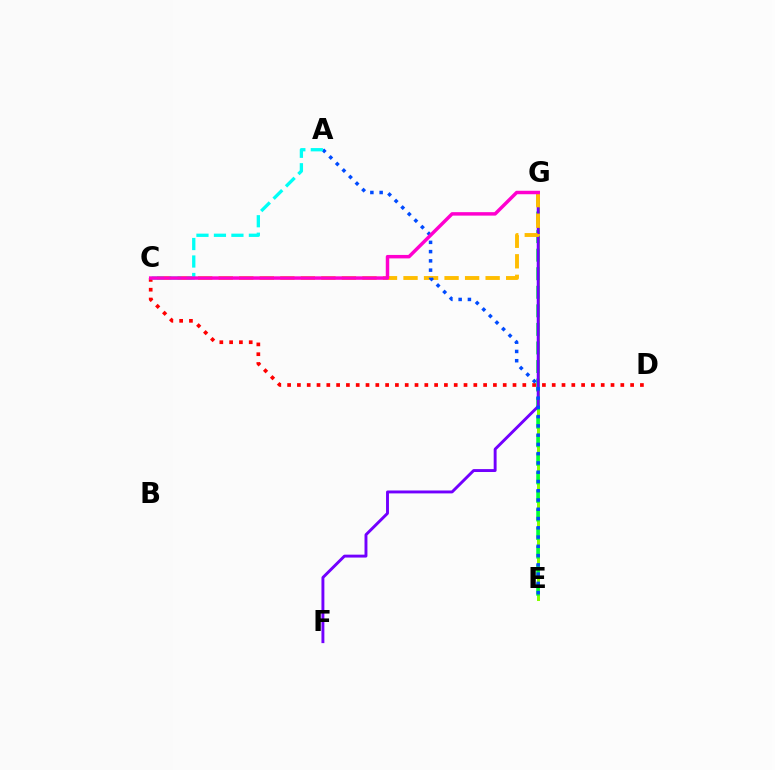{('E', 'G'): [{'color': '#84ff00', 'line_style': 'solid', 'thickness': 2.16}, {'color': '#00ff39', 'line_style': 'dashed', 'thickness': 2.52}], ('C', 'D'): [{'color': '#ff0000', 'line_style': 'dotted', 'thickness': 2.66}], ('F', 'G'): [{'color': '#7200ff', 'line_style': 'solid', 'thickness': 2.1}], ('C', 'G'): [{'color': '#ffbd00', 'line_style': 'dashed', 'thickness': 2.79}, {'color': '#ff00cf', 'line_style': 'solid', 'thickness': 2.49}], ('A', 'E'): [{'color': '#004bff', 'line_style': 'dotted', 'thickness': 2.52}], ('A', 'C'): [{'color': '#00fff6', 'line_style': 'dashed', 'thickness': 2.37}]}